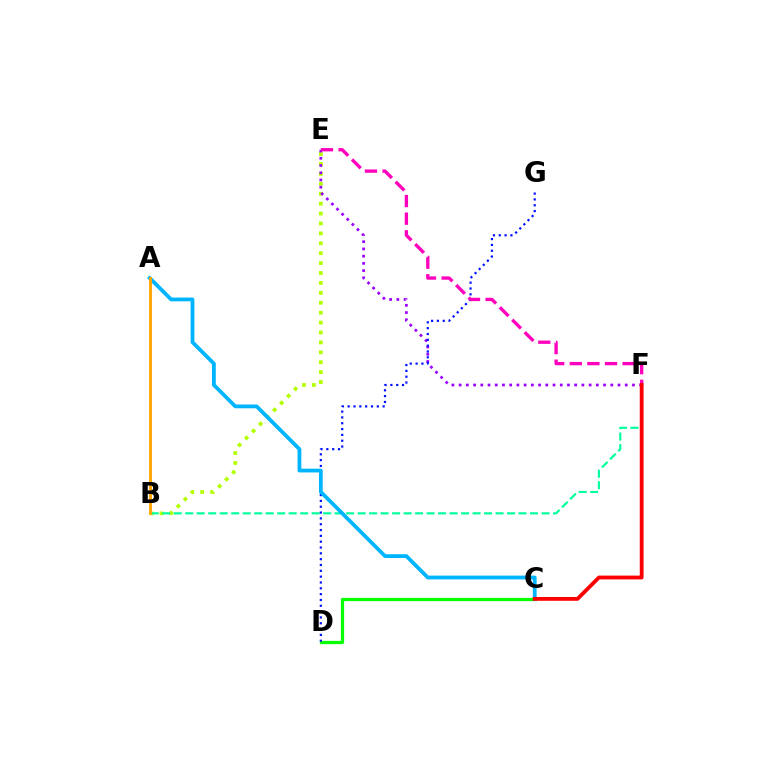{('C', 'D'): [{'color': '#08ff00', 'line_style': 'solid', 'thickness': 2.33}], ('B', 'E'): [{'color': '#b3ff00', 'line_style': 'dotted', 'thickness': 2.69}], ('B', 'F'): [{'color': '#00ff9d', 'line_style': 'dashed', 'thickness': 1.56}], ('E', 'F'): [{'color': '#9b00ff', 'line_style': 'dotted', 'thickness': 1.96}, {'color': '#ff00bd', 'line_style': 'dashed', 'thickness': 2.39}], ('D', 'G'): [{'color': '#0010ff', 'line_style': 'dotted', 'thickness': 1.58}], ('A', 'C'): [{'color': '#00b5ff', 'line_style': 'solid', 'thickness': 2.73}], ('A', 'B'): [{'color': '#ffa500', 'line_style': 'solid', 'thickness': 2.06}], ('C', 'F'): [{'color': '#ff0000', 'line_style': 'solid', 'thickness': 2.75}]}